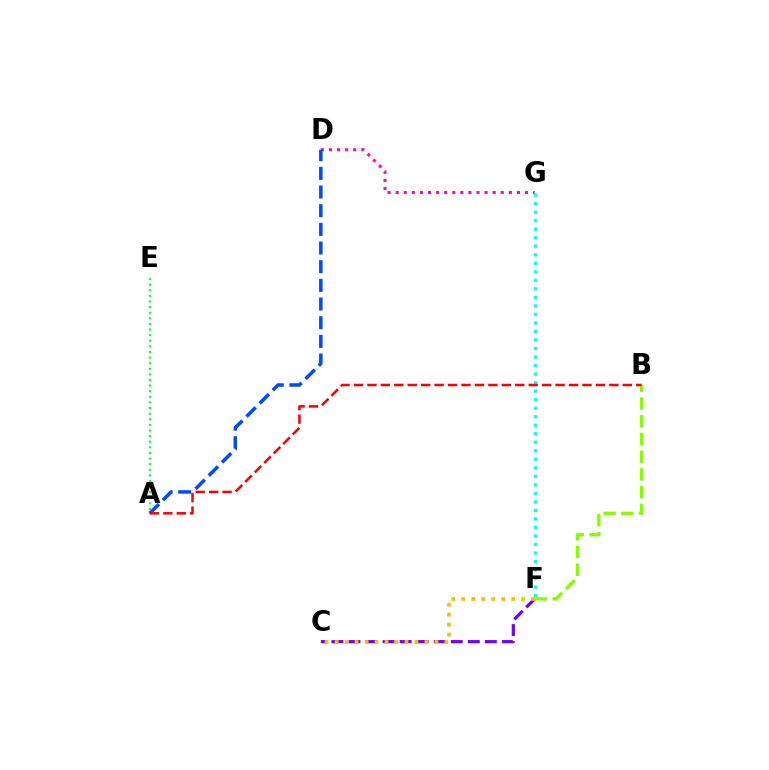{('D', 'G'): [{'color': '#ff00cf', 'line_style': 'dotted', 'thickness': 2.2}], ('C', 'F'): [{'color': '#7200ff', 'line_style': 'dashed', 'thickness': 2.32}, {'color': '#ffbd00', 'line_style': 'dotted', 'thickness': 2.71}], ('B', 'F'): [{'color': '#84ff00', 'line_style': 'dashed', 'thickness': 2.41}], ('F', 'G'): [{'color': '#00fff6', 'line_style': 'dotted', 'thickness': 2.32}], ('A', 'D'): [{'color': '#004bff', 'line_style': 'dashed', 'thickness': 2.54}], ('A', 'B'): [{'color': '#ff0000', 'line_style': 'dashed', 'thickness': 1.83}], ('A', 'E'): [{'color': '#00ff39', 'line_style': 'dotted', 'thickness': 1.52}]}